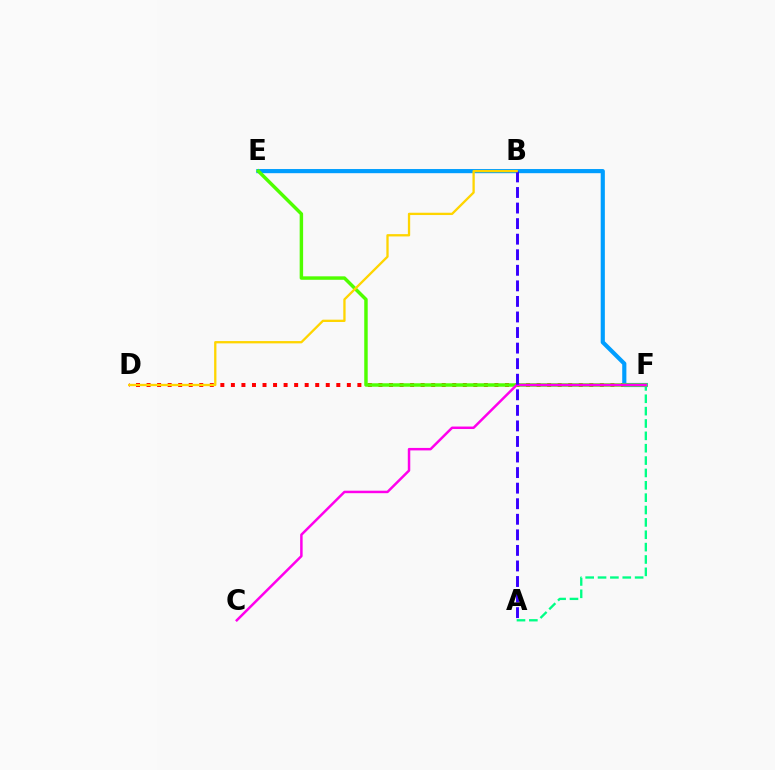{('D', 'F'): [{'color': '#ff0000', 'line_style': 'dotted', 'thickness': 2.86}], ('A', 'F'): [{'color': '#00ff86', 'line_style': 'dashed', 'thickness': 1.68}], ('E', 'F'): [{'color': '#009eff', 'line_style': 'solid', 'thickness': 2.99}, {'color': '#4fff00', 'line_style': 'solid', 'thickness': 2.49}], ('C', 'F'): [{'color': '#ff00ed', 'line_style': 'solid', 'thickness': 1.79}], ('A', 'B'): [{'color': '#3700ff', 'line_style': 'dashed', 'thickness': 2.11}], ('B', 'D'): [{'color': '#ffd500', 'line_style': 'solid', 'thickness': 1.66}]}